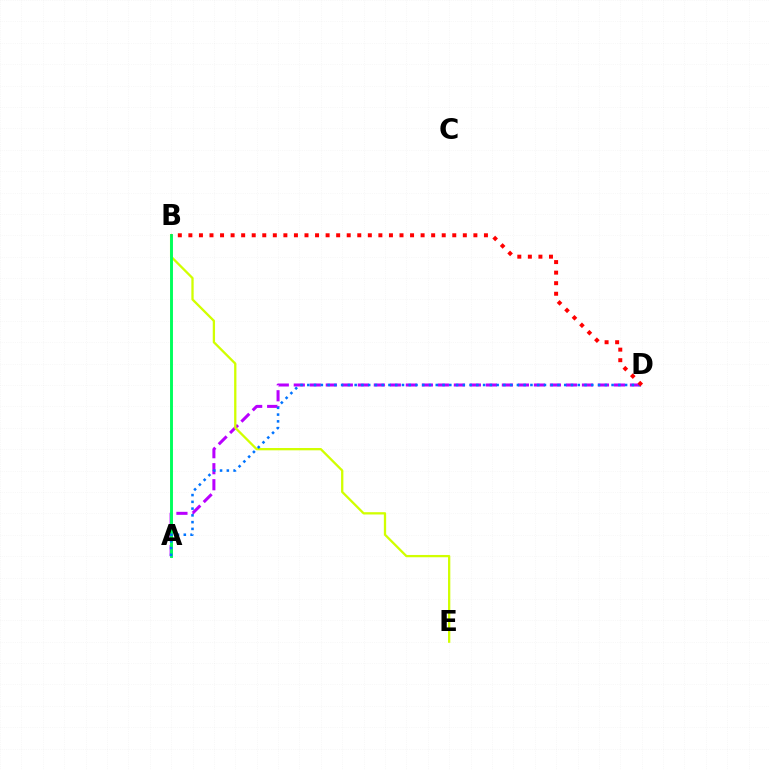{('A', 'D'): [{'color': '#b900ff', 'line_style': 'dashed', 'thickness': 2.17}, {'color': '#0074ff', 'line_style': 'dotted', 'thickness': 1.84}], ('B', 'E'): [{'color': '#d1ff00', 'line_style': 'solid', 'thickness': 1.65}], ('A', 'B'): [{'color': '#00ff5c', 'line_style': 'solid', 'thickness': 2.1}], ('B', 'D'): [{'color': '#ff0000', 'line_style': 'dotted', 'thickness': 2.87}]}